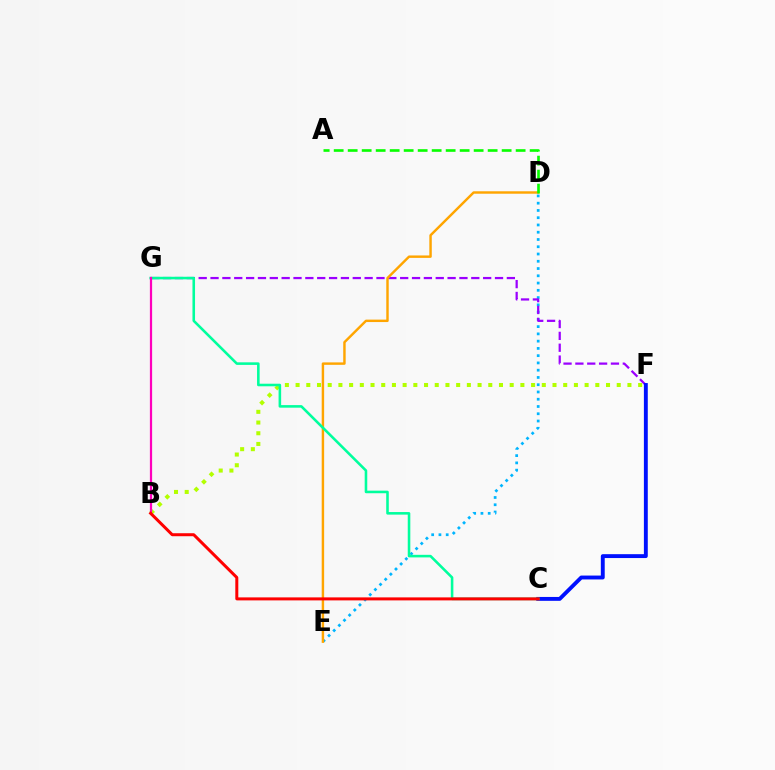{('B', 'F'): [{'color': '#b3ff00', 'line_style': 'dotted', 'thickness': 2.91}], ('D', 'E'): [{'color': '#00b5ff', 'line_style': 'dotted', 'thickness': 1.97}, {'color': '#ffa500', 'line_style': 'solid', 'thickness': 1.75}], ('F', 'G'): [{'color': '#9b00ff', 'line_style': 'dashed', 'thickness': 1.61}], ('C', 'F'): [{'color': '#0010ff', 'line_style': 'solid', 'thickness': 2.8}], ('C', 'G'): [{'color': '#00ff9d', 'line_style': 'solid', 'thickness': 1.85}], ('B', 'G'): [{'color': '#ff00bd', 'line_style': 'solid', 'thickness': 1.61}], ('B', 'C'): [{'color': '#ff0000', 'line_style': 'solid', 'thickness': 2.16}], ('A', 'D'): [{'color': '#08ff00', 'line_style': 'dashed', 'thickness': 1.9}]}